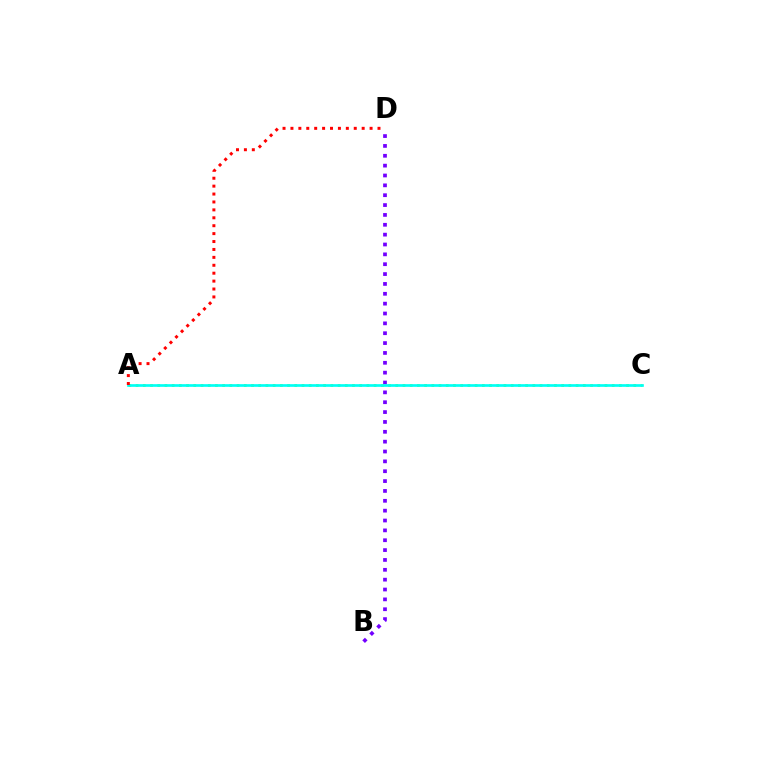{('A', 'C'): [{'color': '#84ff00', 'line_style': 'dotted', 'thickness': 1.96}, {'color': '#00fff6', 'line_style': 'solid', 'thickness': 1.93}], ('B', 'D'): [{'color': '#7200ff', 'line_style': 'dotted', 'thickness': 2.68}], ('A', 'D'): [{'color': '#ff0000', 'line_style': 'dotted', 'thickness': 2.15}]}